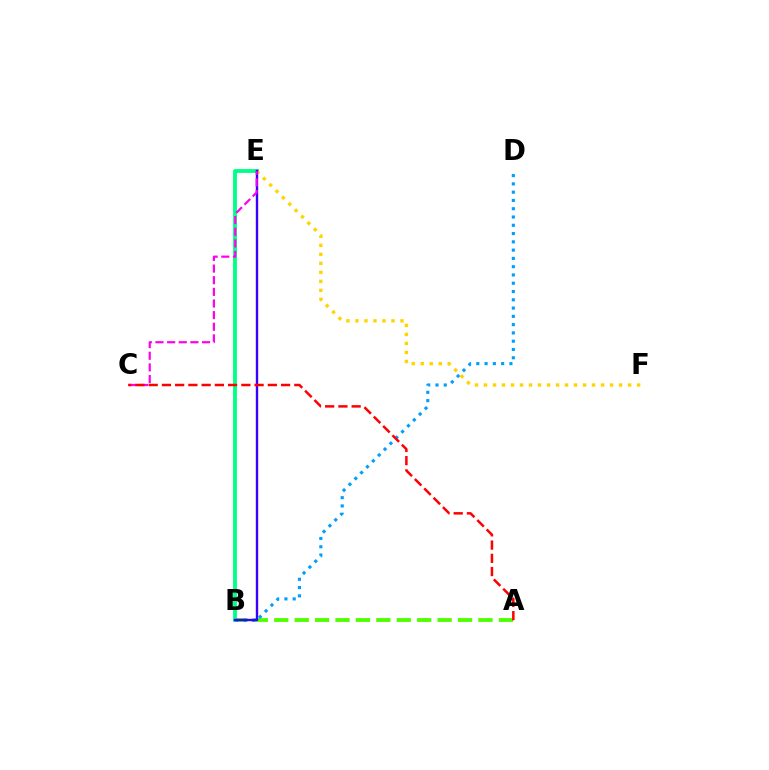{('B', 'E'): [{'color': '#00ff86', 'line_style': 'solid', 'thickness': 2.77}, {'color': '#3700ff', 'line_style': 'solid', 'thickness': 1.72}], ('A', 'B'): [{'color': '#4fff00', 'line_style': 'dashed', 'thickness': 2.77}], ('B', 'D'): [{'color': '#009eff', 'line_style': 'dotted', 'thickness': 2.25}], ('E', 'F'): [{'color': '#ffd500', 'line_style': 'dotted', 'thickness': 2.45}], ('C', 'E'): [{'color': '#ff00ed', 'line_style': 'dashed', 'thickness': 1.58}], ('A', 'C'): [{'color': '#ff0000', 'line_style': 'dashed', 'thickness': 1.8}]}